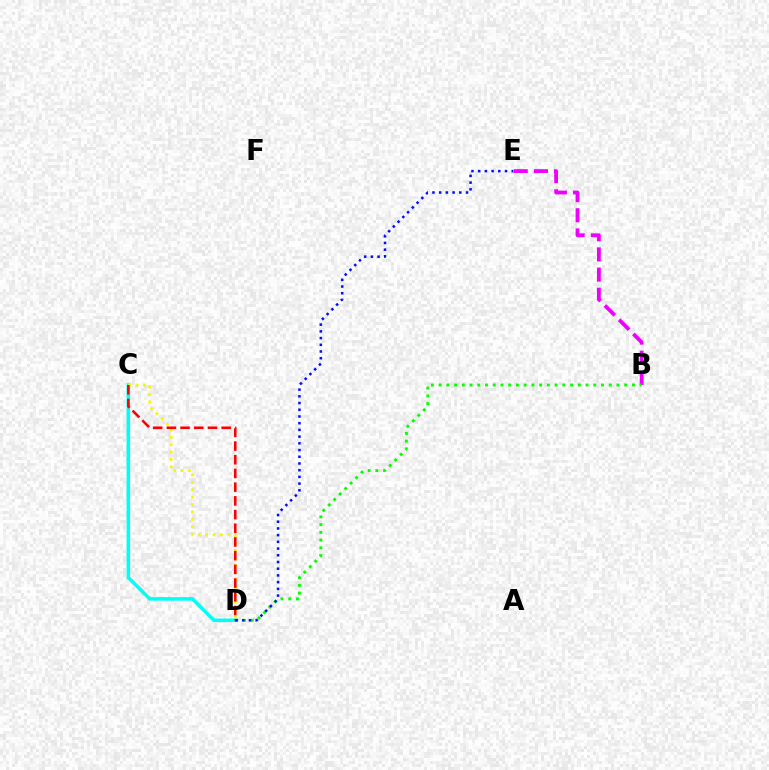{('C', 'D'): [{'color': '#00fff6', 'line_style': 'solid', 'thickness': 2.55}, {'color': '#fcf500', 'line_style': 'dotted', 'thickness': 2.01}, {'color': '#ff0000', 'line_style': 'dashed', 'thickness': 1.86}], ('B', 'E'): [{'color': '#ee00ff', 'line_style': 'dashed', 'thickness': 2.74}], ('B', 'D'): [{'color': '#08ff00', 'line_style': 'dotted', 'thickness': 2.1}], ('D', 'E'): [{'color': '#0010ff', 'line_style': 'dotted', 'thickness': 1.82}]}